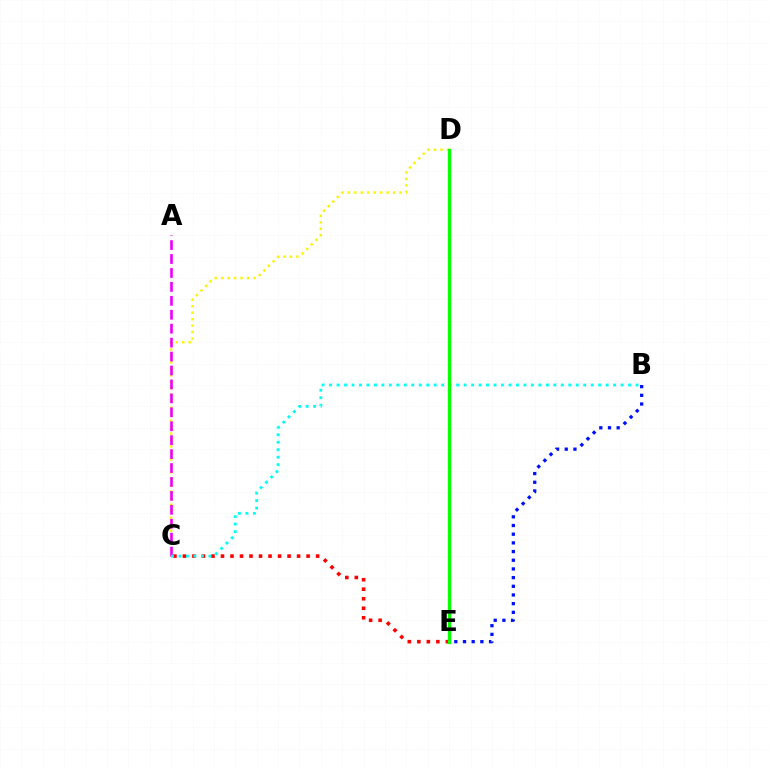{('C', 'D'): [{'color': '#fcf500', 'line_style': 'dotted', 'thickness': 1.76}], ('B', 'E'): [{'color': '#0010ff', 'line_style': 'dotted', 'thickness': 2.36}], ('C', 'E'): [{'color': '#ff0000', 'line_style': 'dotted', 'thickness': 2.58}], ('A', 'C'): [{'color': '#ee00ff', 'line_style': 'dashed', 'thickness': 1.89}], ('B', 'C'): [{'color': '#00fff6', 'line_style': 'dotted', 'thickness': 2.03}], ('D', 'E'): [{'color': '#08ff00', 'line_style': 'solid', 'thickness': 2.38}]}